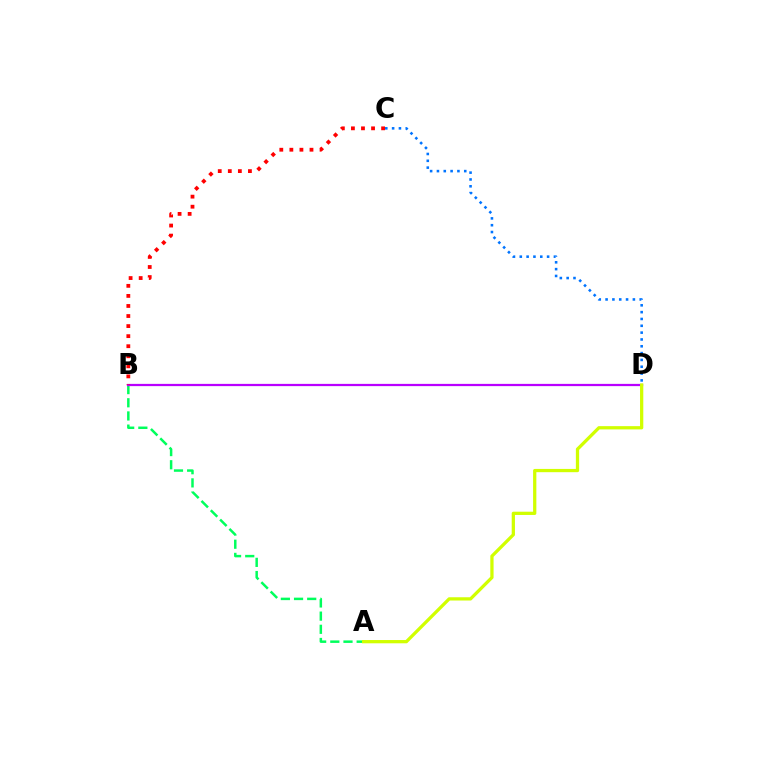{('A', 'B'): [{'color': '#00ff5c', 'line_style': 'dashed', 'thickness': 1.79}], ('B', 'D'): [{'color': '#b900ff', 'line_style': 'solid', 'thickness': 1.61}], ('A', 'D'): [{'color': '#d1ff00', 'line_style': 'solid', 'thickness': 2.35}], ('C', 'D'): [{'color': '#0074ff', 'line_style': 'dotted', 'thickness': 1.85}], ('B', 'C'): [{'color': '#ff0000', 'line_style': 'dotted', 'thickness': 2.73}]}